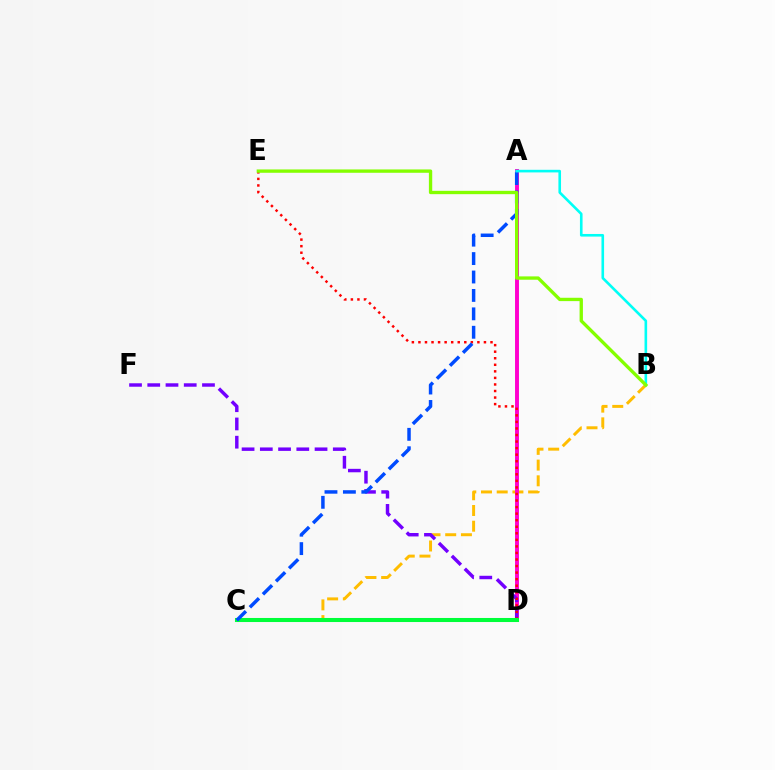{('B', 'C'): [{'color': '#ffbd00', 'line_style': 'dashed', 'thickness': 2.13}], ('A', 'D'): [{'color': '#ff00cf', 'line_style': 'solid', 'thickness': 2.82}], ('D', 'F'): [{'color': '#7200ff', 'line_style': 'dashed', 'thickness': 2.48}], ('D', 'E'): [{'color': '#ff0000', 'line_style': 'dotted', 'thickness': 1.78}], ('C', 'D'): [{'color': '#00ff39', 'line_style': 'solid', 'thickness': 2.92}], ('A', 'C'): [{'color': '#004bff', 'line_style': 'dashed', 'thickness': 2.5}], ('A', 'B'): [{'color': '#00fff6', 'line_style': 'solid', 'thickness': 1.88}], ('B', 'E'): [{'color': '#84ff00', 'line_style': 'solid', 'thickness': 2.4}]}